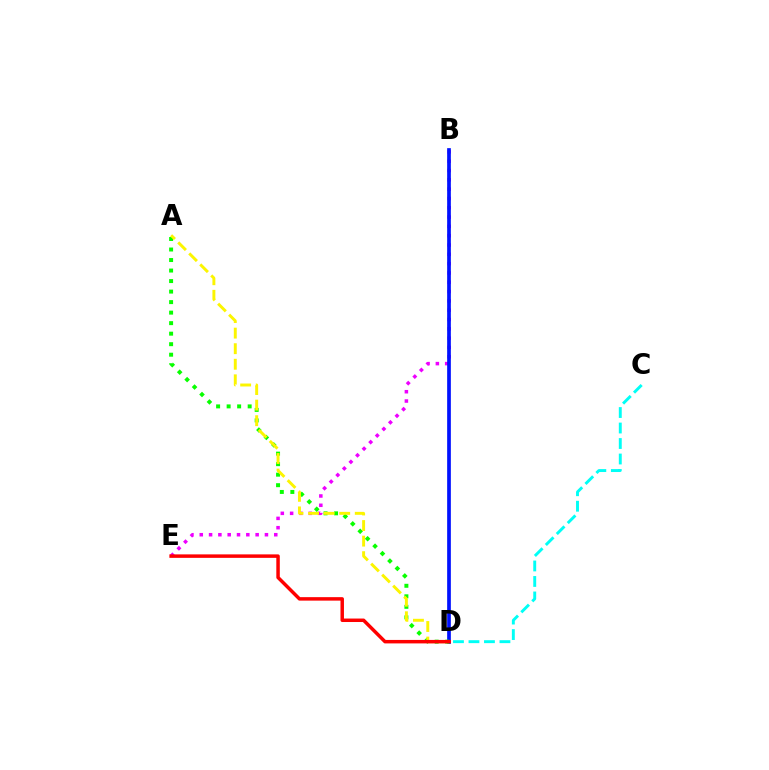{('B', 'E'): [{'color': '#ee00ff', 'line_style': 'dotted', 'thickness': 2.53}], ('B', 'D'): [{'color': '#0010ff', 'line_style': 'solid', 'thickness': 2.66}], ('A', 'D'): [{'color': '#08ff00', 'line_style': 'dotted', 'thickness': 2.86}, {'color': '#fcf500', 'line_style': 'dashed', 'thickness': 2.11}], ('C', 'D'): [{'color': '#00fff6', 'line_style': 'dashed', 'thickness': 2.1}], ('D', 'E'): [{'color': '#ff0000', 'line_style': 'solid', 'thickness': 2.5}]}